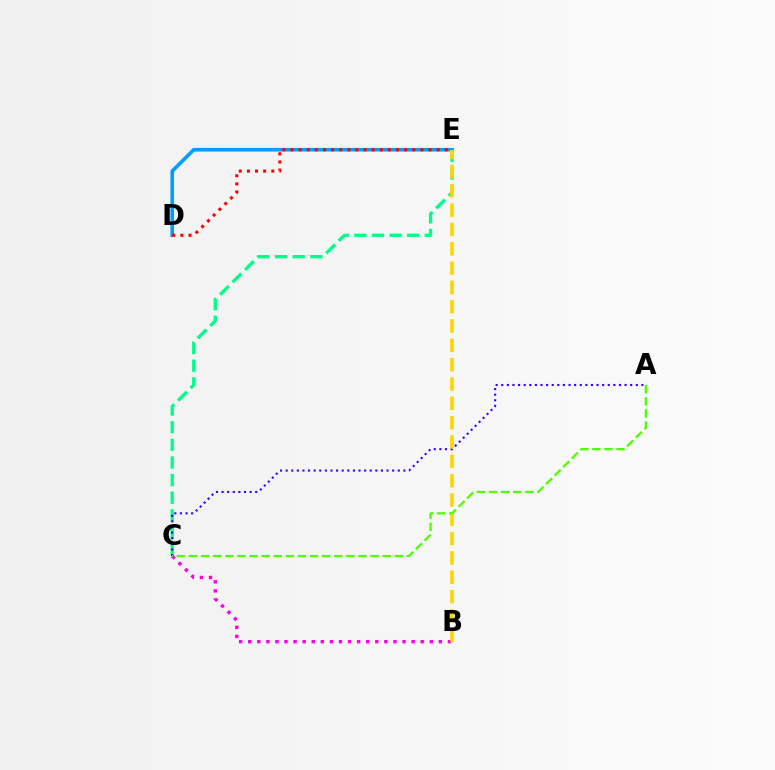{('C', 'E'): [{'color': '#00ff86', 'line_style': 'dashed', 'thickness': 2.39}], ('A', 'C'): [{'color': '#3700ff', 'line_style': 'dotted', 'thickness': 1.52}, {'color': '#4fff00', 'line_style': 'dashed', 'thickness': 1.64}], ('D', 'E'): [{'color': '#009eff', 'line_style': 'solid', 'thickness': 2.61}, {'color': '#ff0000', 'line_style': 'dotted', 'thickness': 2.21}], ('B', 'C'): [{'color': '#ff00ed', 'line_style': 'dotted', 'thickness': 2.47}], ('B', 'E'): [{'color': '#ffd500', 'line_style': 'dashed', 'thickness': 2.63}]}